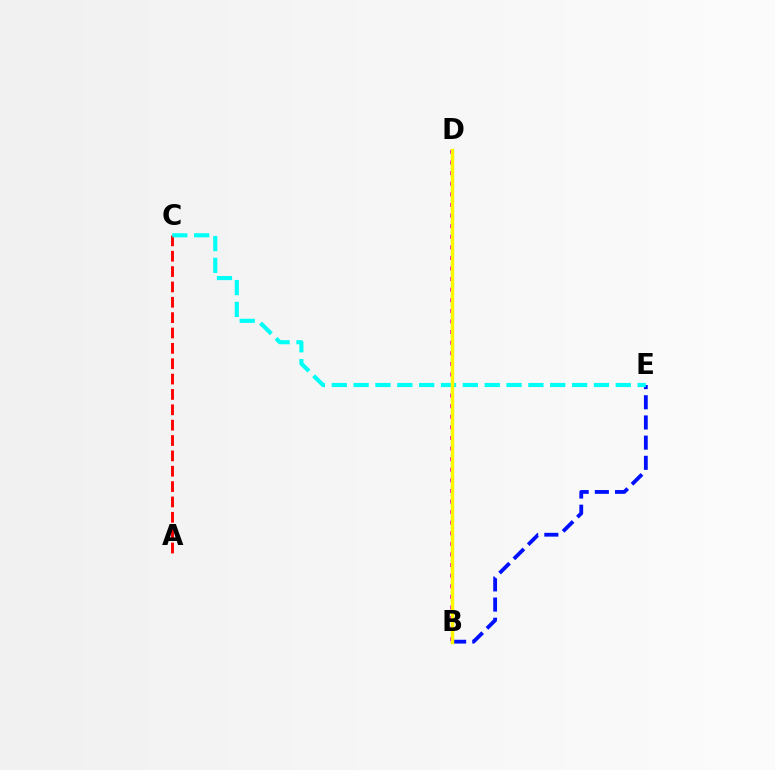{('B', 'E'): [{'color': '#0010ff', 'line_style': 'dashed', 'thickness': 2.74}], ('B', 'D'): [{'color': '#ee00ff', 'line_style': 'dotted', 'thickness': 2.88}, {'color': '#08ff00', 'line_style': 'dotted', 'thickness': 1.87}, {'color': '#fcf500', 'line_style': 'solid', 'thickness': 2.5}], ('A', 'C'): [{'color': '#ff0000', 'line_style': 'dashed', 'thickness': 2.09}], ('C', 'E'): [{'color': '#00fff6', 'line_style': 'dashed', 'thickness': 2.97}]}